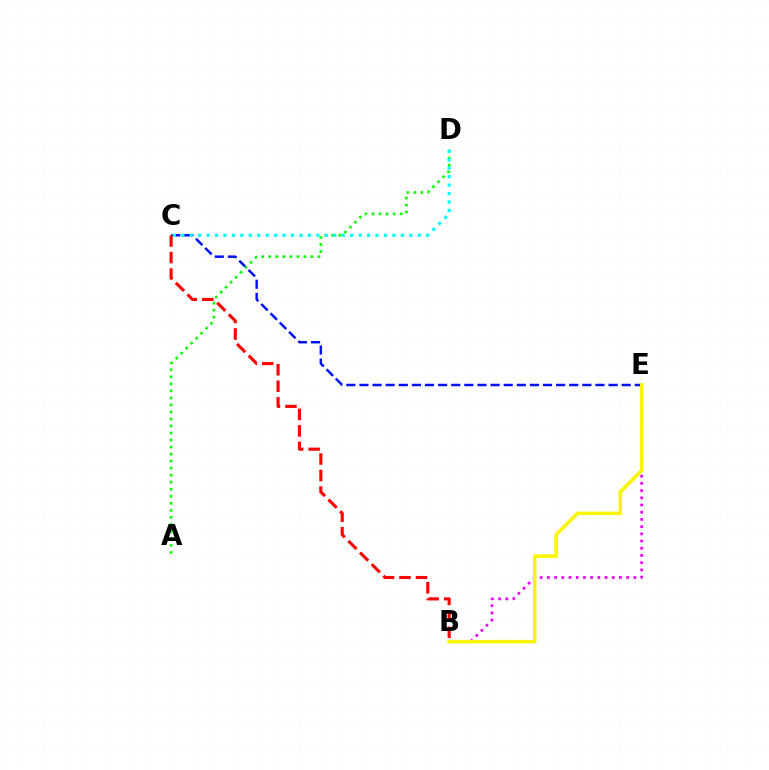{('C', 'E'): [{'color': '#0010ff', 'line_style': 'dashed', 'thickness': 1.78}], ('A', 'D'): [{'color': '#08ff00', 'line_style': 'dotted', 'thickness': 1.91}], ('B', 'E'): [{'color': '#ee00ff', 'line_style': 'dotted', 'thickness': 1.96}, {'color': '#fcf500', 'line_style': 'solid', 'thickness': 2.55}], ('C', 'D'): [{'color': '#00fff6', 'line_style': 'dotted', 'thickness': 2.29}], ('B', 'C'): [{'color': '#ff0000', 'line_style': 'dashed', 'thickness': 2.24}]}